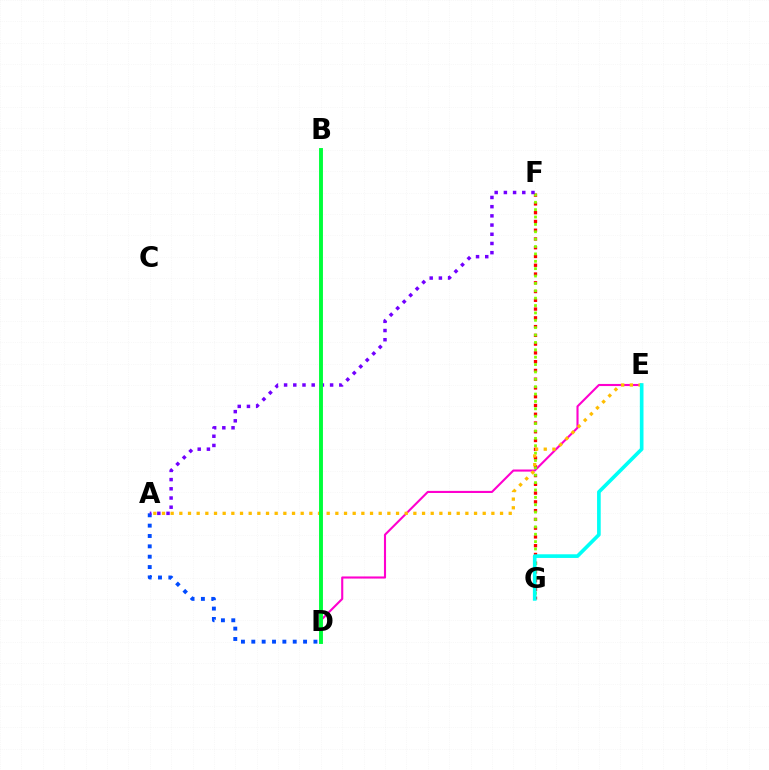{('A', 'D'): [{'color': '#004bff', 'line_style': 'dotted', 'thickness': 2.81}], ('F', 'G'): [{'color': '#ff0000', 'line_style': 'dotted', 'thickness': 2.38}, {'color': '#84ff00', 'line_style': 'dotted', 'thickness': 2.0}], ('D', 'E'): [{'color': '#ff00cf', 'line_style': 'solid', 'thickness': 1.52}], ('A', 'F'): [{'color': '#7200ff', 'line_style': 'dotted', 'thickness': 2.5}], ('A', 'E'): [{'color': '#ffbd00', 'line_style': 'dotted', 'thickness': 2.36}], ('B', 'D'): [{'color': '#00ff39', 'line_style': 'solid', 'thickness': 2.8}], ('E', 'G'): [{'color': '#00fff6', 'line_style': 'solid', 'thickness': 2.63}]}